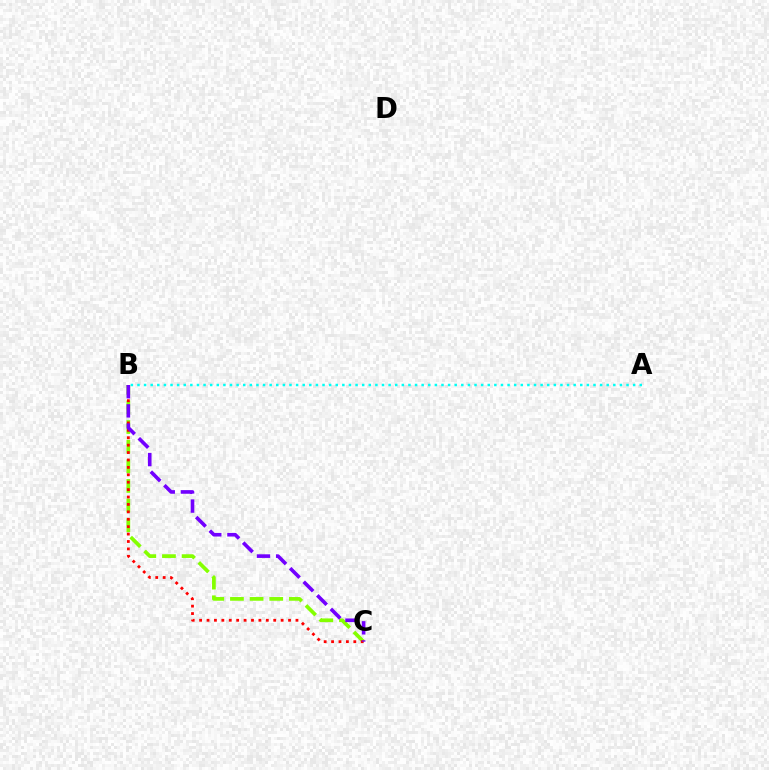{('B', 'C'): [{'color': '#84ff00', 'line_style': 'dashed', 'thickness': 2.67}, {'color': '#ff0000', 'line_style': 'dotted', 'thickness': 2.01}, {'color': '#7200ff', 'line_style': 'dashed', 'thickness': 2.61}], ('A', 'B'): [{'color': '#00fff6', 'line_style': 'dotted', 'thickness': 1.8}]}